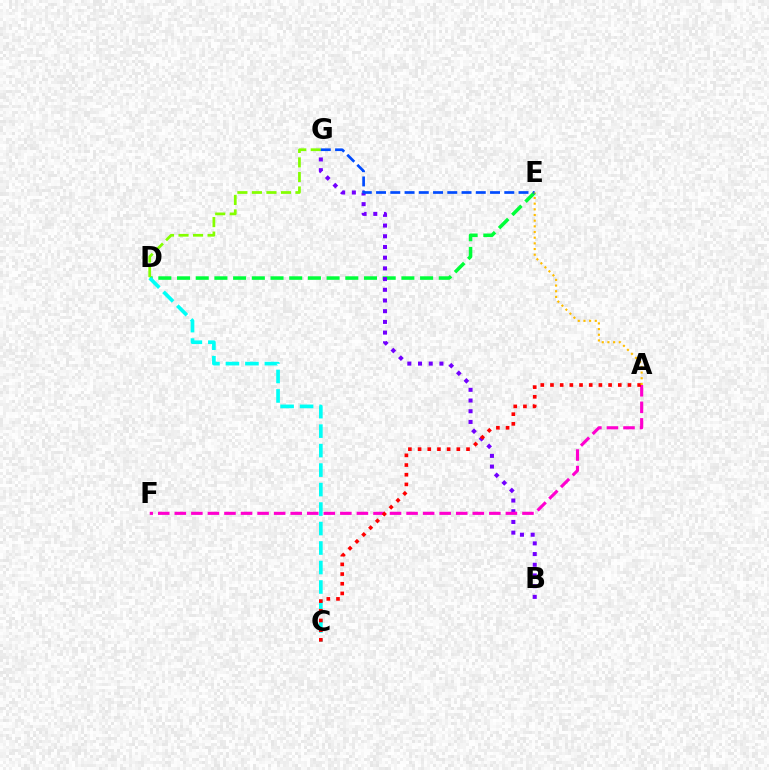{('D', 'E'): [{'color': '#00ff39', 'line_style': 'dashed', 'thickness': 2.54}], ('B', 'G'): [{'color': '#7200ff', 'line_style': 'dotted', 'thickness': 2.91}], ('C', 'D'): [{'color': '#00fff6', 'line_style': 'dashed', 'thickness': 2.65}], ('A', 'F'): [{'color': '#ff00cf', 'line_style': 'dashed', 'thickness': 2.25}], ('A', 'C'): [{'color': '#ff0000', 'line_style': 'dotted', 'thickness': 2.63}], ('D', 'G'): [{'color': '#84ff00', 'line_style': 'dashed', 'thickness': 1.97}], ('E', 'G'): [{'color': '#004bff', 'line_style': 'dashed', 'thickness': 1.94}], ('A', 'E'): [{'color': '#ffbd00', 'line_style': 'dotted', 'thickness': 1.54}]}